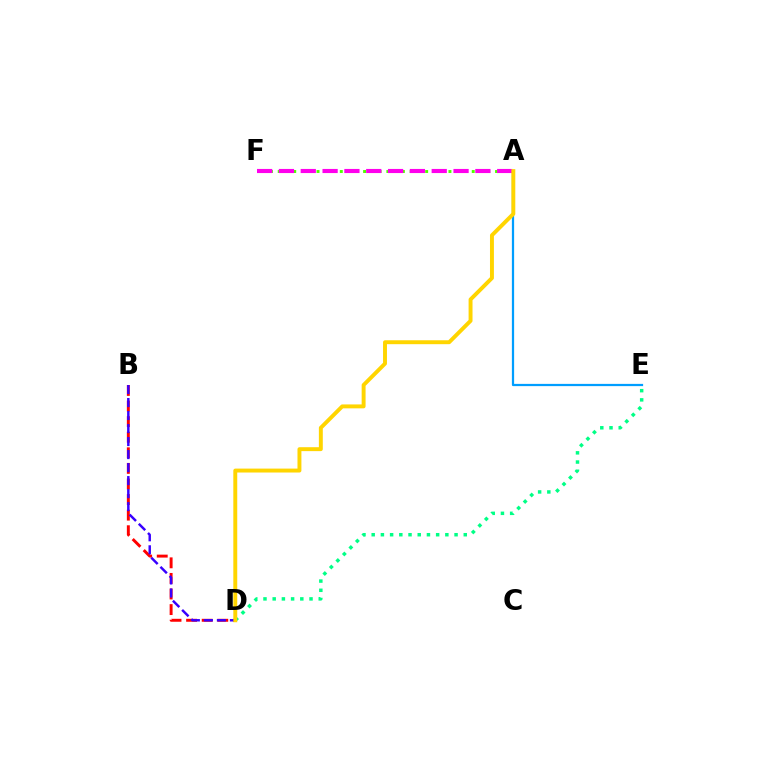{('B', 'D'): [{'color': '#ff0000', 'line_style': 'dashed', 'thickness': 2.12}, {'color': '#3700ff', 'line_style': 'dashed', 'thickness': 1.77}], ('A', 'E'): [{'color': '#009eff', 'line_style': 'solid', 'thickness': 1.61}], ('D', 'E'): [{'color': '#00ff86', 'line_style': 'dotted', 'thickness': 2.5}], ('A', 'F'): [{'color': '#4fff00', 'line_style': 'dotted', 'thickness': 2.11}, {'color': '#ff00ed', 'line_style': 'dashed', 'thickness': 2.97}], ('A', 'D'): [{'color': '#ffd500', 'line_style': 'solid', 'thickness': 2.83}]}